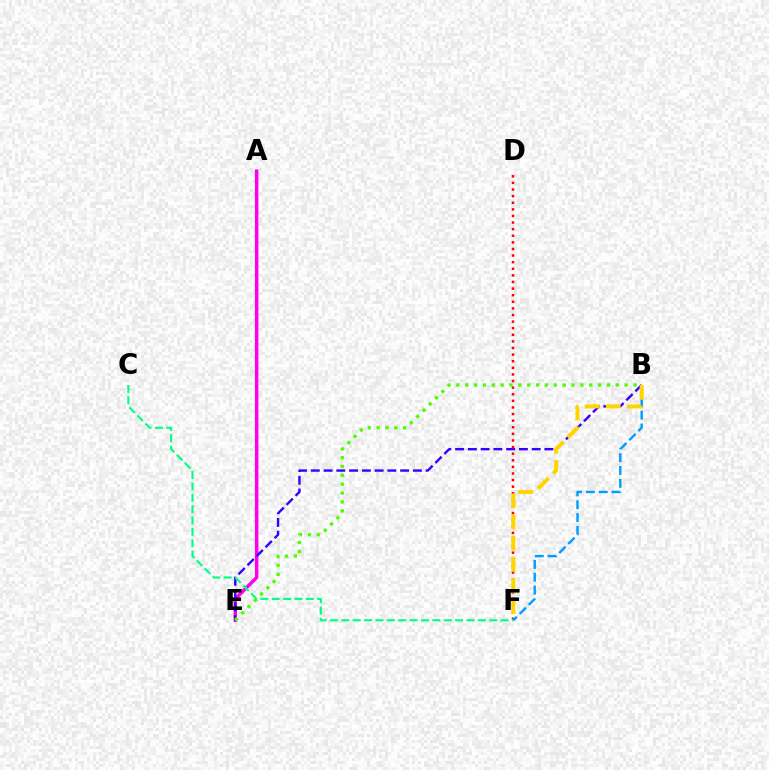{('A', 'E'): [{'color': '#ff00ed', 'line_style': 'solid', 'thickness': 2.51}], ('B', 'E'): [{'color': '#3700ff', 'line_style': 'dashed', 'thickness': 1.73}, {'color': '#4fff00', 'line_style': 'dotted', 'thickness': 2.41}], ('D', 'F'): [{'color': '#ff0000', 'line_style': 'dotted', 'thickness': 1.79}], ('B', 'F'): [{'color': '#009eff', 'line_style': 'dashed', 'thickness': 1.74}, {'color': '#ffd500', 'line_style': 'dashed', 'thickness': 2.88}], ('C', 'F'): [{'color': '#00ff86', 'line_style': 'dashed', 'thickness': 1.55}]}